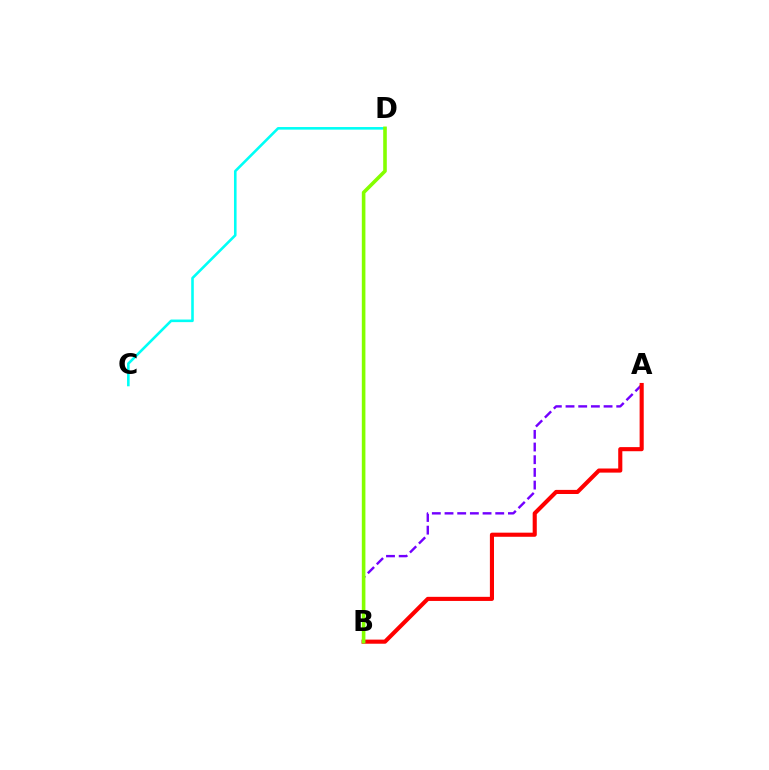{('A', 'B'): [{'color': '#7200ff', 'line_style': 'dashed', 'thickness': 1.72}, {'color': '#ff0000', 'line_style': 'solid', 'thickness': 2.96}], ('C', 'D'): [{'color': '#00fff6', 'line_style': 'solid', 'thickness': 1.87}], ('B', 'D'): [{'color': '#84ff00', 'line_style': 'solid', 'thickness': 2.59}]}